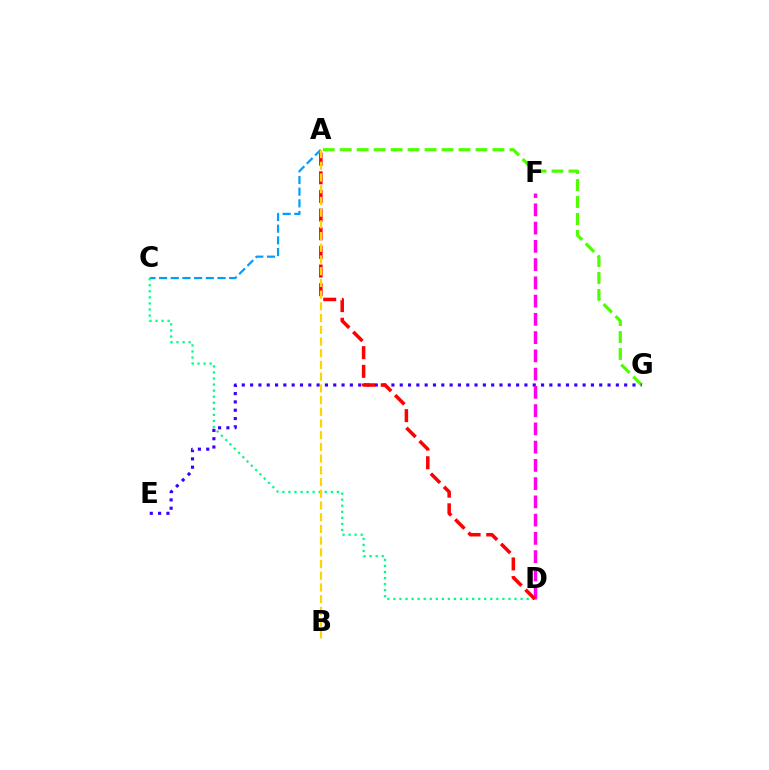{('A', 'C'): [{'color': '#009eff', 'line_style': 'dashed', 'thickness': 1.59}], ('C', 'D'): [{'color': '#00ff86', 'line_style': 'dotted', 'thickness': 1.65}], ('A', 'G'): [{'color': '#4fff00', 'line_style': 'dashed', 'thickness': 2.31}], ('E', 'G'): [{'color': '#3700ff', 'line_style': 'dotted', 'thickness': 2.26}], ('D', 'F'): [{'color': '#ff00ed', 'line_style': 'dashed', 'thickness': 2.48}], ('A', 'D'): [{'color': '#ff0000', 'line_style': 'dashed', 'thickness': 2.53}], ('A', 'B'): [{'color': '#ffd500', 'line_style': 'dashed', 'thickness': 1.59}]}